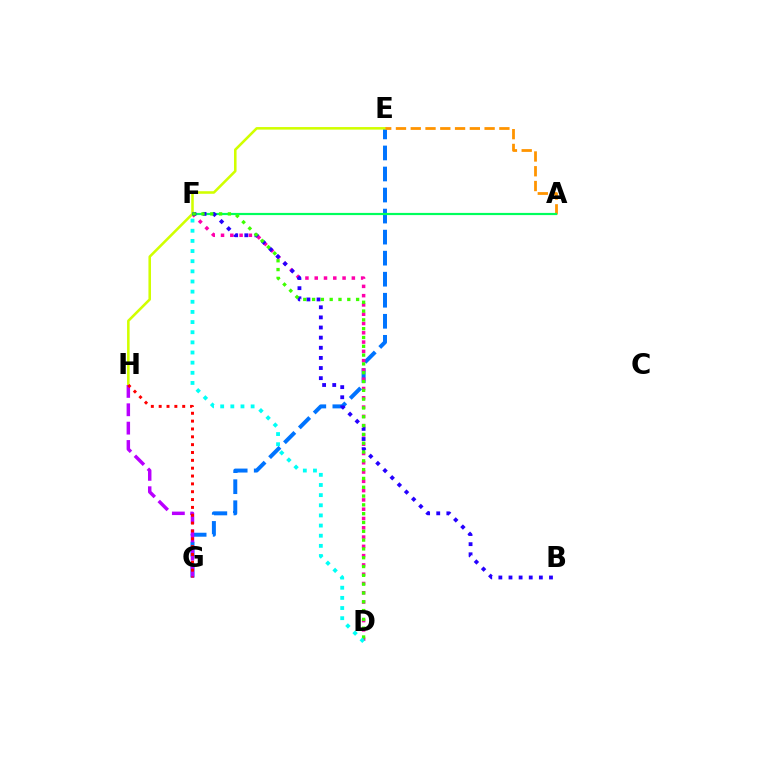{('E', 'G'): [{'color': '#0074ff', 'line_style': 'dashed', 'thickness': 2.86}], ('D', 'F'): [{'color': '#ff00ac', 'line_style': 'dotted', 'thickness': 2.52}, {'color': '#3dff00', 'line_style': 'dotted', 'thickness': 2.39}, {'color': '#00fff6', 'line_style': 'dotted', 'thickness': 2.76}], ('E', 'H'): [{'color': '#d1ff00', 'line_style': 'solid', 'thickness': 1.85}], ('A', 'E'): [{'color': '#ff9400', 'line_style': 'dashed', 'thickness': 2.01}], ('A', 'F'): [{'color': '#00ff5c', 'line_style': 'solid', 'thickness': 1.57}], ('B', 'F'): [{'color': '#2500ff', 'line_style': 'dotted', 'thickness': 2.75}], ('G', 'H'): [{'color': '#b900ff', 'line_style': 'dashed', 'thickness': 2.49}, {'color': '#ff0000', 'line_style': 'dotted', 'thickness': 2.13}]}